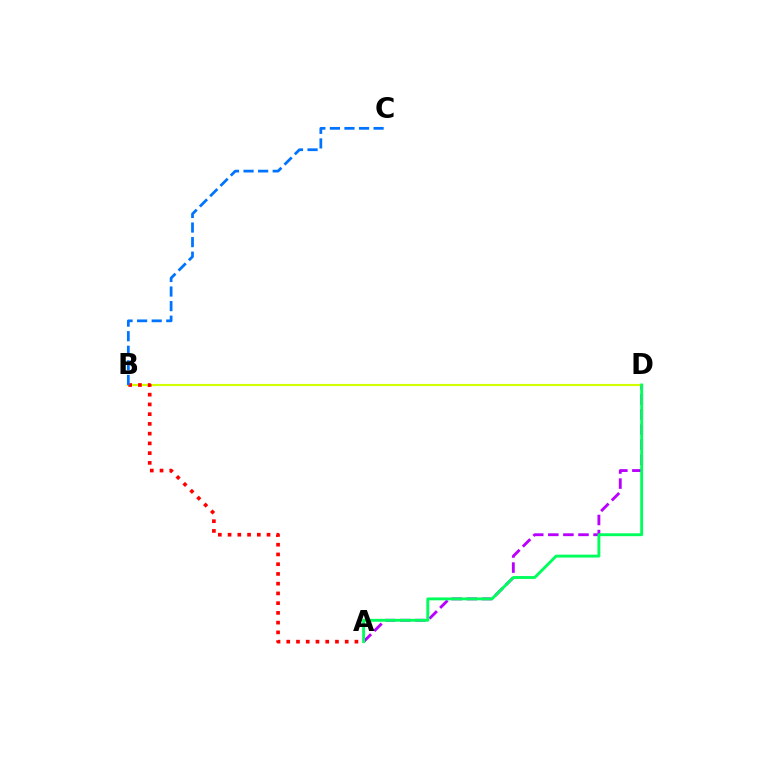{('A', 'D'): [{'color': '#b900ff', 'line_style': 'dashed', 'thickness': 2.05}, {'color': '#00ff5c', 'line_style': 'solid', 'thickness': 2.08}], ('B', 'D'): [{'color': '#d1ff00', 'line_style': 'solid', 'thickness': 1.54}], ('A', 'B'): [{'color': '#ff0000', 'line_style': 'dotted', 'thickness': 2.65}], ('B', 'C'): [{'color': '#0074ff', 'line_style': 'dashed', 'thickness': 1.98}]}